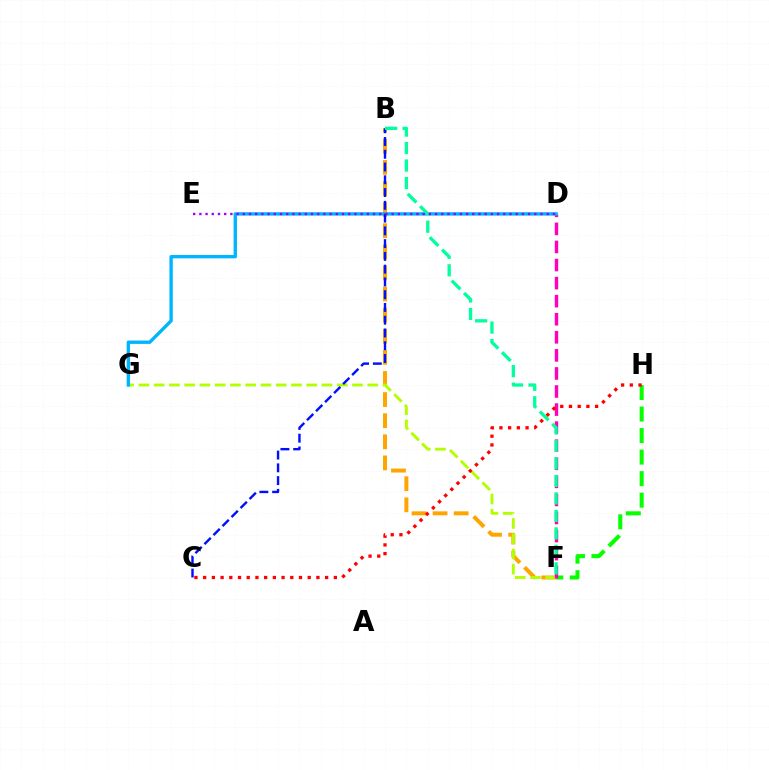{('B', 'F'): [{'color': '#ffa500', 'line_style': 'dashed', 'thickness': 2.87}, {'color': '#00ff9d', 'line_style': 'dashed', 'thickness': 2.38}], ('F', 'H'): [{'color': '#08ff00', 'line_style': 'dashed', 'thickness': 2.92}], ('F', 'G'): [{'color': '#b3ff00', 'line_style': 'dashed', 'thickness': 2.07}], ('D', 'F'): [{'color': '#ff00bd', 'line_style': 'dashed', 'thickness': 2.45}], ('D', 'G'): [{'color': '#00b5ff', 'line_style': 'solid', 'thickness': 2.42}], ('B', 'C'): [{'color': '#0010ff', 'line_style': 'dashed', 'thickness': 1.73}], ('C', 'H'): [{'color': '#ff0000', 'line_style': 'dotted', 'thickness': 2.37}], ('D', 'E'): [{'color': '#9b00ff', 'line_style': 'dotted', 'thickness': 1.69}]}